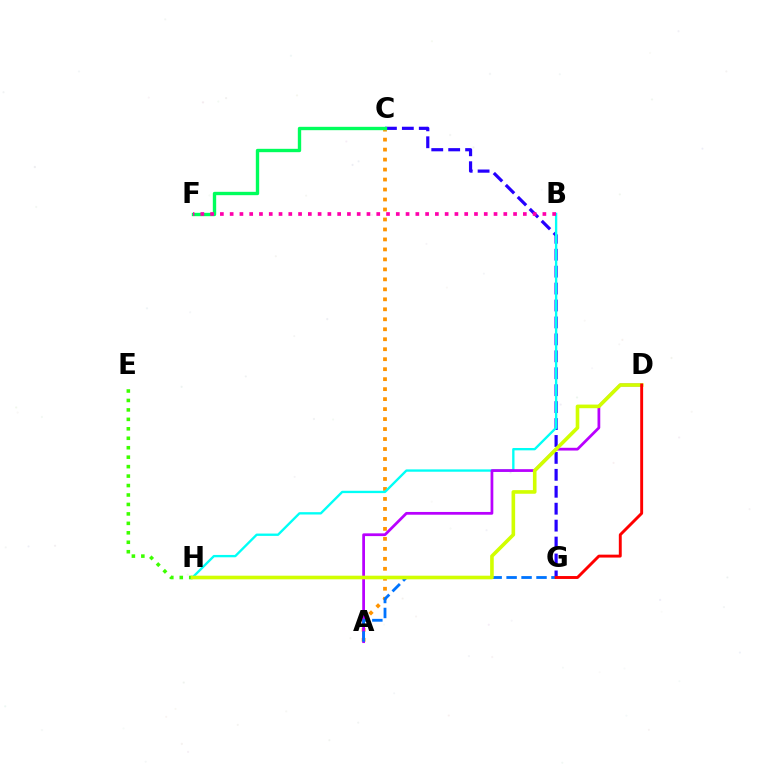{('A', 'C'): [{'color': '#ff9400', 'line_style': 'dotted', 'thickness': 2.71}], ('C', 'G'): [{'color': '#2500ff', 'line_style': 'dashed', 'thickness': 2.3}], ('C', 'F'): [{'color': '#00ff5c', 'line_style': 'solid', 'thickness': 2.42}], ('E', 'H'): [{'color': '#3dff00', 'line_style': 'dotted', 'thickness': 2.57}], ('B', 'H'): [{'color': '#00fff6', 'line_style': 'solid', 'thickness': 1.69}], ('A', 'D'): [{'color': '#b900ff', 'line_style': 'solid', 'thickness': 1.98}], ('A', 'G'): [{'color': '#0074ff', 'line_style': 'dashed', 'thickness': 2.03}], ('D', 'H'): [{'color': '#d1ff00', 'line_style': 'solid', 'thickness': 2.6}], ('D', 'G'): [{'color': '#ff0000', 'line_style': 'solid', 'thickness': 2.09}], ('B', 'F'): [{'color': '#ff00ac', 'line_style': 'dotted', 'thickness': 2.66}]}